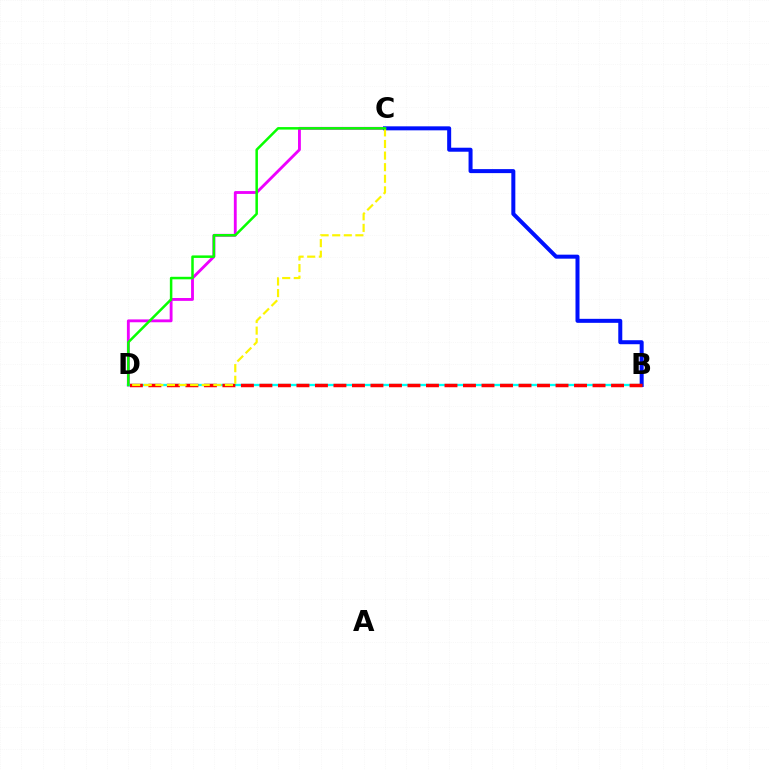{('C', 'D'): [{'color': '#ee00ff', 'line_style': 'solid', 'thickness': 2.06}, {'color': '#fcf500', 'line_style': 'dashed', 'thickness': 1.58}, {'color': '#08ff00', 'line_style': 'solid', 'thickness': 1.81}], ('B', 'D'): [{'color': '#00fff6', 'line_style': 'solid', 'thickness': 1.67}, {'color': '#ff0000', 'line_style': 'dashed', 'thickness': 2.51}], ('B', 'C'): [{'color': '#0010ff', 'line_style': 'solid', 'thickness': 2.88}]}